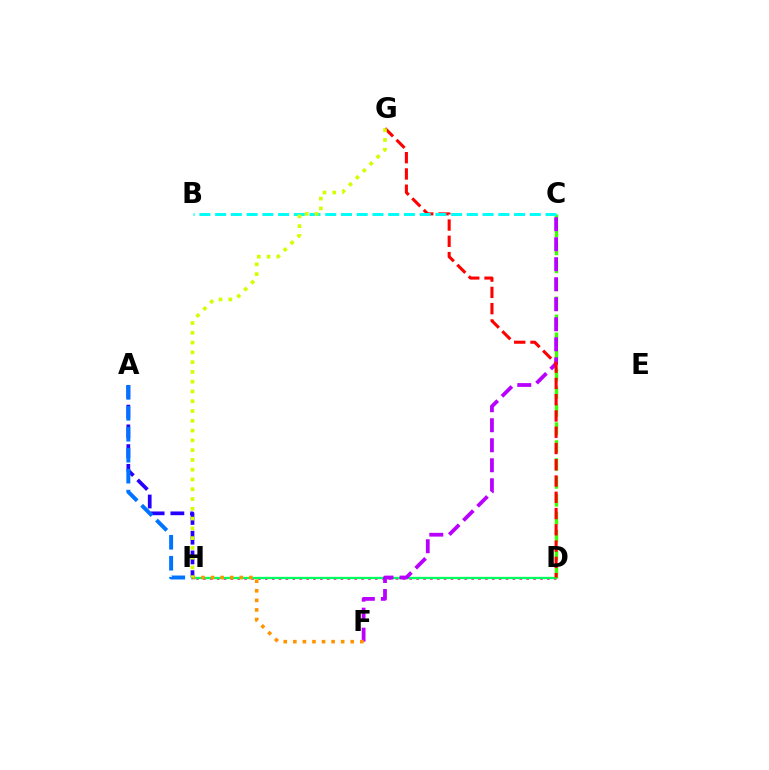{('D', 'H'): [{'color': '#ff00ac', 'line_style': 'dotted', 'thickness': 1.87}, {'color': '#00ff5c', 'line_style': 'solid', 'thickness': 1.65}], ('A', 'H'): [{'color': '#2500ff', 'line_style': 'dashed', 'thickness': 2.68}, {'color': '#0074ff', 'line_style': 'dashed', 'thickness': 2.85}], ('C', 'D'): [{'color': '#3dff00', 'line_style': 'dashed', 'thickness': 2.44}], ('C', 'F'): [{'color': '#b900ff', 'line_style': 'dashed', 'thickness': 2.72}], ('D', 'G'): [{'color': '#ff0000', 'line_style': 'dashed', 'thickness': 2.21}], ('B', 'C'): [{'color': '#00fff6', 'line_style': 'dashed', 'thickness': 2.14}], ('F', 'H'): [{'color': '#ff9400', 'line_style': 'dotted', 'thickness': 2.6}], ('G', 'H'): [{'color': '#d1ff00', 'line_style': 'dotted', 'thickness': 2.66}]}